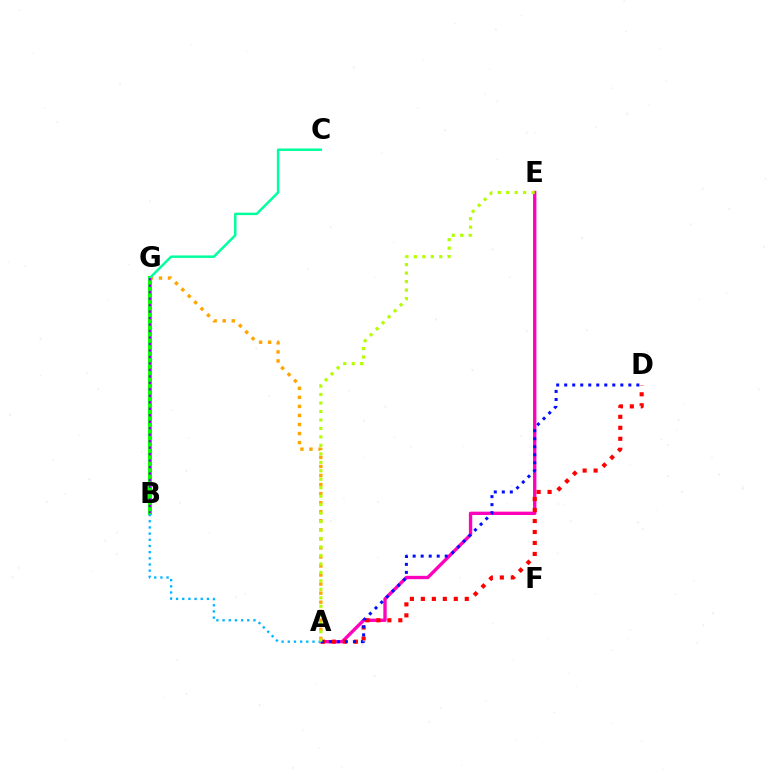{('A', 'G'): [{'color': '#ffa500', 'line_style': 'dotted', 'thickness': 2.46}], ('A', 'E'): [{'color': '#ff00bd', 'line_style': 'solid', 'thickness': 2.41}, {'color': '#b3ff00', 'line_style': 'dotted', 'thickness': 2.3}], ('B', 'G'): [{'color': '#08ff00', 'line_style': 'solid', 'thickness': 2.91}, {'color': '#9b00ff', 'line_style': 'dotted', 'thickness': 1.76}], ('C', 'G'): [{'color': '#00ff9d', 'line_style': 'solid', 'thickness': 1.77}], ('A', 'D'): [{'color': '#ff0000', 'line_style': 'dotted', 'thickness': 2.98}, {'color': '#0010ff', 'line_style': 'dotted', 'thickness': 2.18}], ('A', 'B'): [{'color': '#00b5ff', 'line_style': 'dotted', 'thickness': 1.68}]}